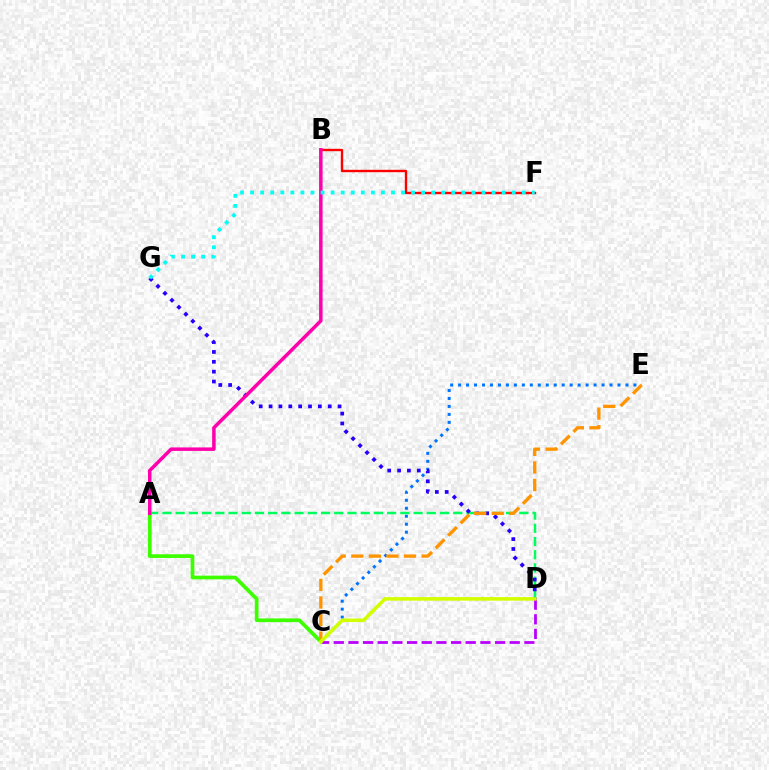{('C', 'D'): [{'color': '#b900ff', 'line_style': 'dashed', 'thickness': 1.99}, {'color': '#d1ff00', 'line_style': 'solid', 'thickness': 2.55}], ('C', 'E'): [{'color': '#0074ff', 'line_style': 'dotted', 'thickness': 2.17}, {'color': '#ff9400', 'line_style': 'dashed', 'thickness': 2.39}], ('A', 'D'): [{'color': '#00ff5c', 'line_style': 'dashed', 'thickness': 1.8}], ('B', 'F'): [{'color': '#ff0000', 'line_style': 'solid', 'thickness': 1.71}], ('D', 'G'): [{'color': '#2500ff', 'line_style': 'dotted', 'thickness': 2.68}], ('A', 'C'): [{'color': '#3dff00', 'line_style': 'solid', 'thickness': 2.68}], ('A', 'B'): [{'color': '#ff00ac', 'line_style': 'solid', 'thickness': 2.52}], ('F', 'G'): [{'color': '#00fff6', 'line_style': 'dotted', 'thickness': 2.73}]}